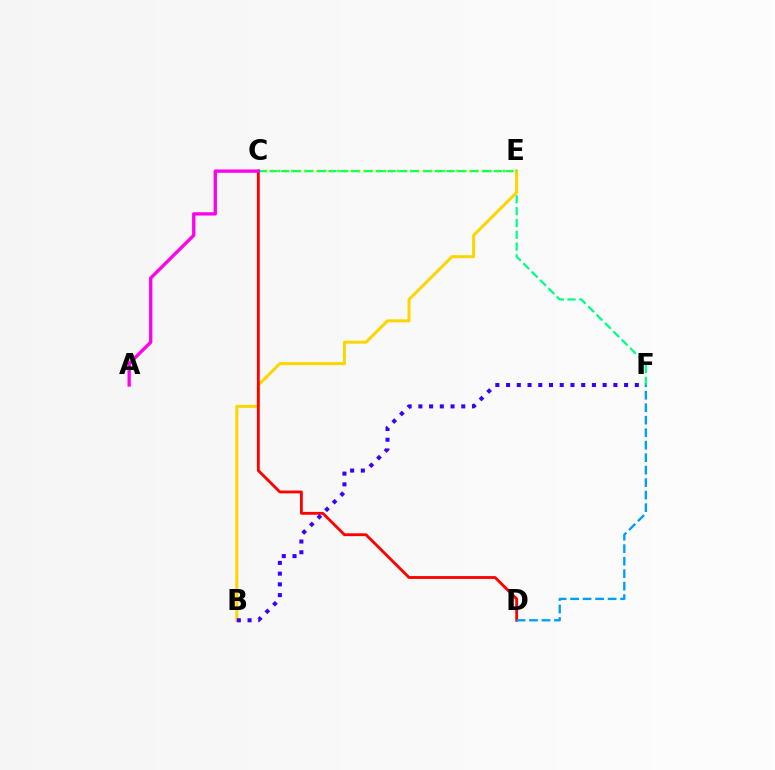{('C', 'F'): [{'color': '#00ff86', 'line_style': 'dashed', 'thickness': 1.6}], ('B', 'E'): [{'color': '#ffd500', 'line_style': 'solid', 'thickness': 2.16}], ('C', 'D'): [{'color': '#ff0000', 'line_style': 'solid', 'thickness': 2.04}], ('C', 'E'): [{'color': '#4fff00', 'line_style': 'dotted', 'thickness': 1.8}], ('B', 'F'): [{'color': '#3700ff', 'line_style': 'dotted', 'thickness': 2.91}], ('A', 'C'): [{'color': '#ff00ed', 'line_style': 'solid', 'thickness': 2.38}], ('D', 'F'): [{'color': '#009eff', 'line_style': 'dashed', 'thickness': 1.7}]}